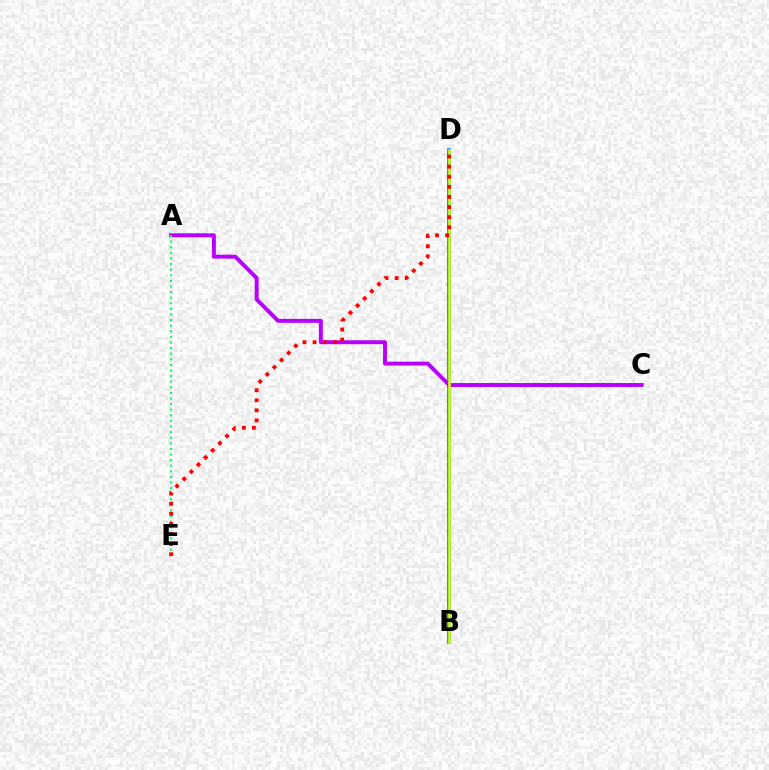{('B', 'D'): [{'color': '#0074ff', 'line_style': 'solid', 'thickness': 2.61}, {'color': '#d1ff00', 'line_style': 'solid', 'thickness': 1.88}], ('A', 'C'): [{'color': '#b900ff', 'line_style': 'solid', 'thickness': 2.83}], ('A', 'E'): [{'color': '#00ff5c', 'line_style': 'dotted', 'thickness': 1.52}], ('D', 'E'): [{'color': '#ff0000', 'line_style': 'dotted', 'thickness': 2.74}]}